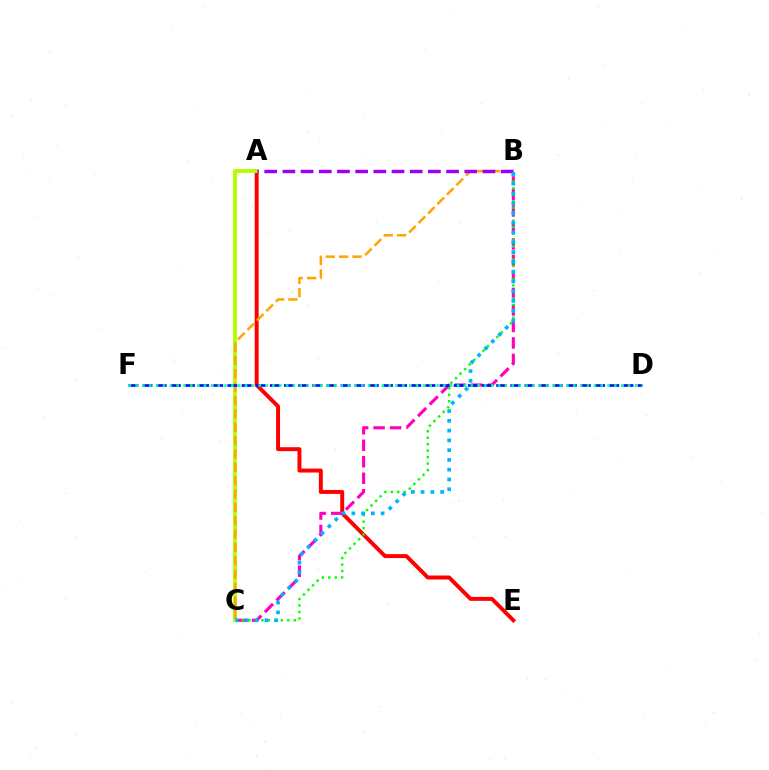{('A', 'E'): [{'color': '#ff0000', 'line_style': 'solid', 'thickness': 2.84}], ('B', 'C'): [{'color': '#ff00bd', 'line_style': 'dashed', 'thickness': 2.24}, {'color': '#08ff00', 'line_style': 'dotted', 'thickness': 1.76}, {'color': '#ffa500', 'line_style': 'dashed', 'thickness': 1.82}, {'color': '#00b5ff', 'line_style': 'dotted', 'thickness': 2.65}], ('A', 'C'): [{'color': '#b3ff00', 'line_style': 'solid', 'thickness': 2.8}], ('A', 'B'): [{'color': '#9b00ff', 'line_style': 'dashed', 'thickness': 2.47}], ('D', 'F'): [{'color': '#0010ff', 'line_style': 'dashed', 'thickness': 1.92}, {'color': '#00ff9d', 'line_style': 'dotted', 'thickness': 1.86}]}